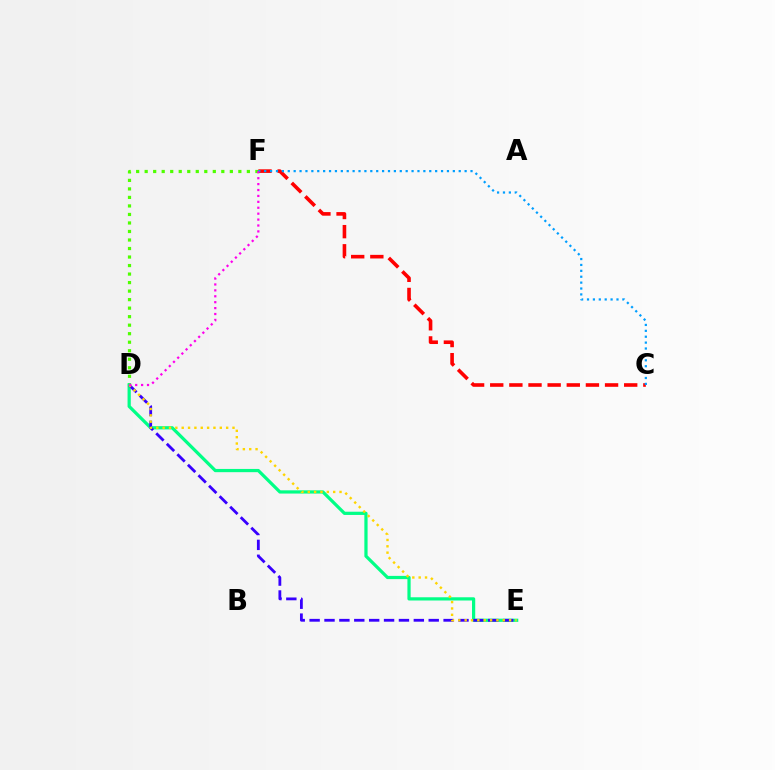{('D', 'F'): [{'color': '#4fff00', 'line_style': 'dotted', 'thickness': 2.31}, {'color': '#ff00ed', 'line_style': 'dotted', 'thickness': 1.61}], ('C', 'F'): [{'color': '#ff0000', 'line_style': 'dashed', 'thickness': 2.6}, {'color': '#009eff', 'line_style': 'dotted', 'thickness': 1.6}], ('D', 'E'): [{'color': '#00ff86', 'line_style': 'solid', 'thickness': 2.32}, {'color': '#3700ff', 'line_style': 'dashed', 'thickness': 2.02}, {'color': '#ffd500', 'line_style': 'dotted', 'thickness': 1.73}]}